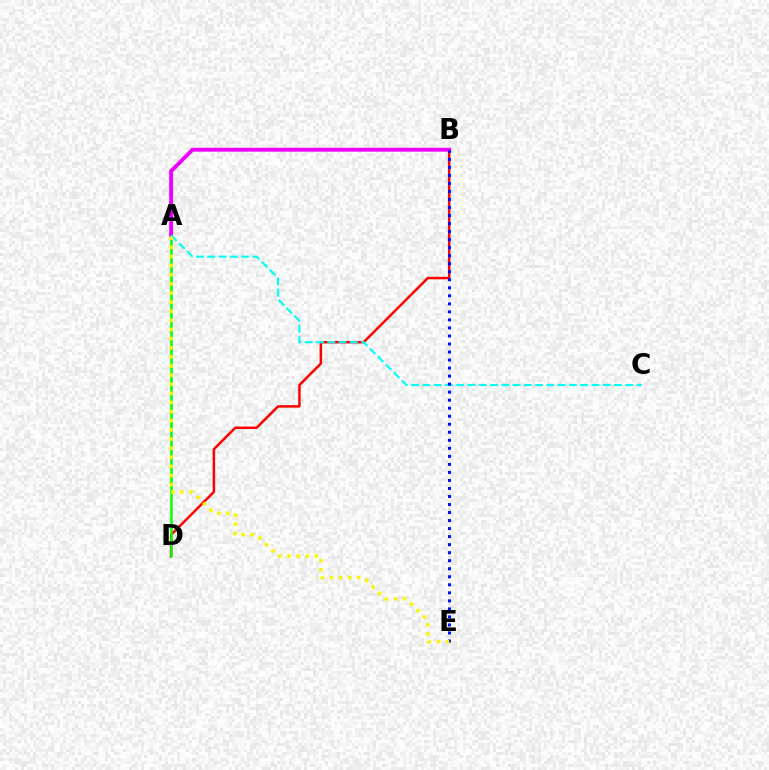{('B', 'D'): [{'color': '#ff0000', 'line_style': 'solid', 'thickness': 1.79}], ('A', 'D'): [{'color': '#08ff00', 'line_style': 'solid', 'thickness': 1.81}], ('A', 'B'): [{'color': '#ee00ff', 'line_style': 'solid', 'thickness': 2.8}], ('A', 'C'): [{'color': '#00fff6', 'line_style': 'dashed', 'thickness': 1.53}], ('B', 'E'): [{'color': '#0010ff', 'line_style': 'dotted', 'thickness': 2.18}], ('A', 'E'): [{'color': '#fcf500', 'line_style': 'dotted', 'thickness': 2.48}]}